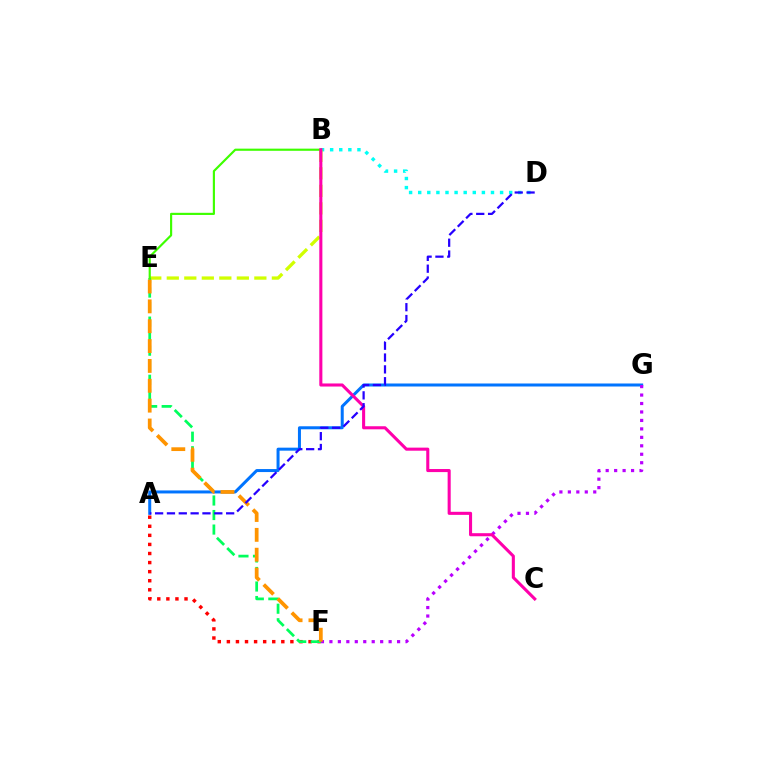{('A', 'G'): [{'color': '#0074ff', 'line_style': 'solid', 'thickness': 2.16}], ('F', 'G'): [{'color': '#b900ff', 'line_style': 'dotted', 'thickness': 2.3}], ('A', 'F'): [{'color': '#ff0000', 'line_style': 'dotted', 'thickness': 2.47}], ('B', 'D'): [{'color': '#00fff6', 'line_style': 'dotted', 'thickness': 2.47}], ('B', 'E'): [{'color': '#d1ff00', 'line_style': 'dashed', 'thickness': 2.38}, {'color': '#3dff00', 'line_style': 'solid', 'thickness': 1.56}], ('E', 'F'): [{'color': '#00ff5c', 'line_style': 'dashed', 'thickness': 1.97}, {'color': '#ff9400', 'line_style': 'dashed', 'thickness': 2.7}], ('B', 'C'): [{'color': '#ff00ac', 'line_style': 'solid', 'thickness': 2.21}], ('A', 'D'): [{'color': '#2500ff', 'line_style': 'dashed', 'thickness': 1.61}]}